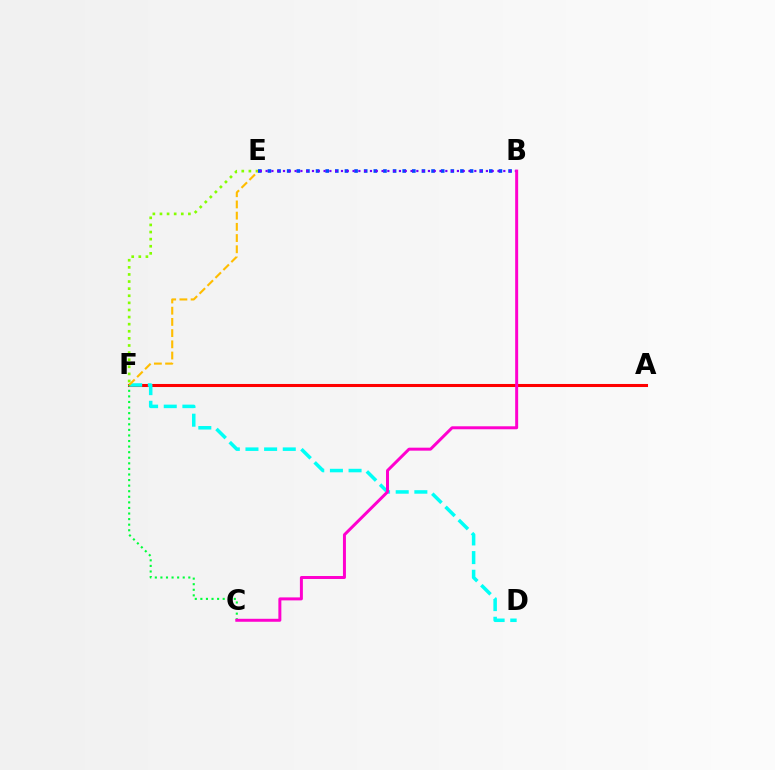{('E', 'F'): [{'color': '#84ff00', 'line_style': 'dotted', 'thickness': 1.93}, {'color': '#ffbd00', 'line_style': 'dashed', 'thickness': 1.52}], ('A', 'F'): [{'color': '#ff0000', 'line_style': 'solid', 'thickness': 2.2}], ('D', 'F'): [{'color': '#00fff6', 'line_style': 'dashed', 'thickness': 2.53}], ('C', 'F'): [{'color': '#00ff39', 'line_style': 'dotted', 'thickness': 1.52}], ('B', 'E'): [{'color': '#004bff', 'line_style': 'dotted', 'thickness': 2.62}, {'color': '#7200ff', 'line_style': 'dotted', 'thickness': 1.58}], ('B', 'C'): [{'color': '#ff00cf', 'line_style': 'solid', 'thickness': 2.15}]}